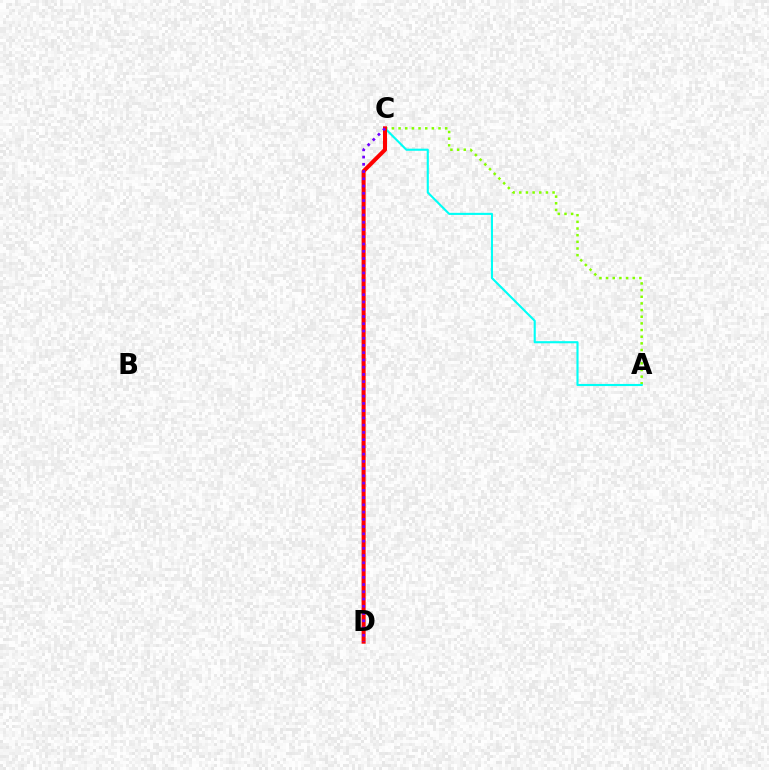{('A', 'C'): [{'color': '#84ff00', 'line_style': 'dotted', 'thickness': 1.81}, {'color': '#00fff6', 'line_style': 'solid', 'thickness': 1.52}], ('C', 'D'): [{'color': '#ff0000', 'line_style': 'solid', 'thickness': 2.91}, {'color': '#7200ff', 'line_style': 'dotted', 'thickness': 1.97}]}